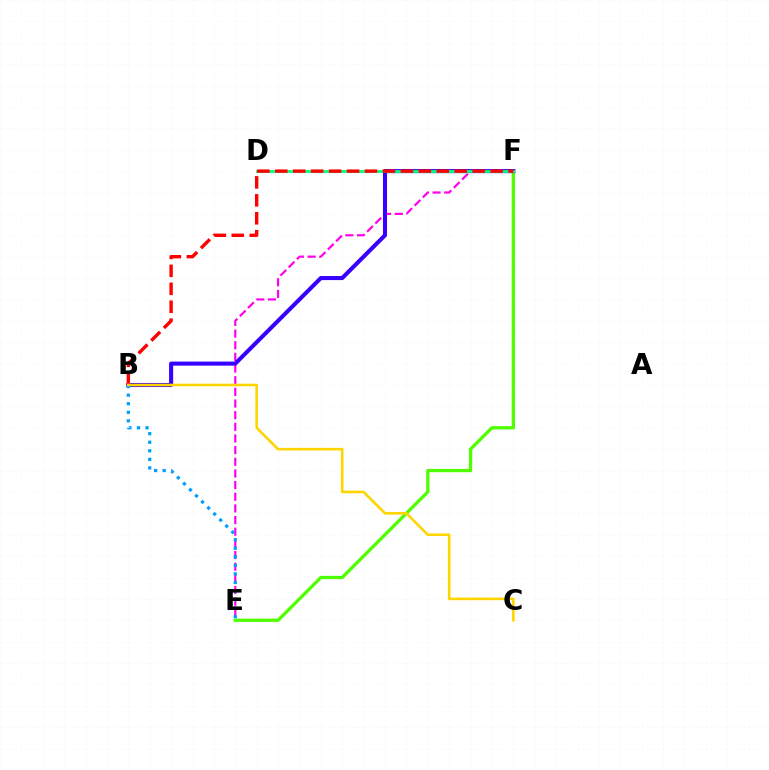{('E', 'F'): [{'color': '#4fff00', 'line_style': 'solid', 'thickness': 2.37}, {'color': '#ff00ed', 'line_style': 'dashed', 'thickness': 1.58}], ('B', 'F'): [{'color': '#3700ff', 'line_style': 'solid', 'thickness': 2.93}, {'color': '#ff0000', 'line_style': 'dashed', 'thickness': 2.44}], ('D', 'F'): [{'color': '#00ff86', 'line_style': 'solid', 'thickness': 2.02}], ('B', 'E'): [{'color': '#009eff', 'line_style': 'dotted', 'thickness': 2.32}], ('B', 'C'): [{'color': '#ffd500', 'line_style': 'solid', 'thickness': 1.87}]}